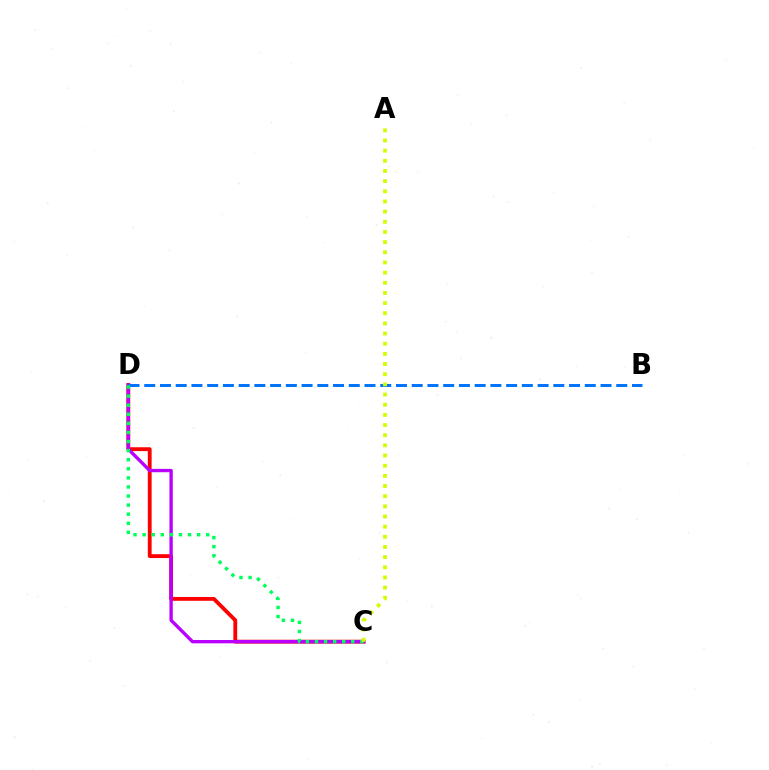{('C', 'D'): [{'color': '#ff0000', 'line_style': 'solid', 'thickness': 2.75}, {'color': '#b900ff', 'line_style': 'solid', 'thickness': 2.41}, {'color': '#00ff5c', 'line_style': 'dotted', 'thickness': 2.47}], ('B', 'D'): [{'color': '#0074ff', 'line_style': 'dashed', 'thickness': 2.14}], ('A', 'C'): [{'color': '#d1ff00', 'line_style': 'dotted', 'thickness': 2.76}]}